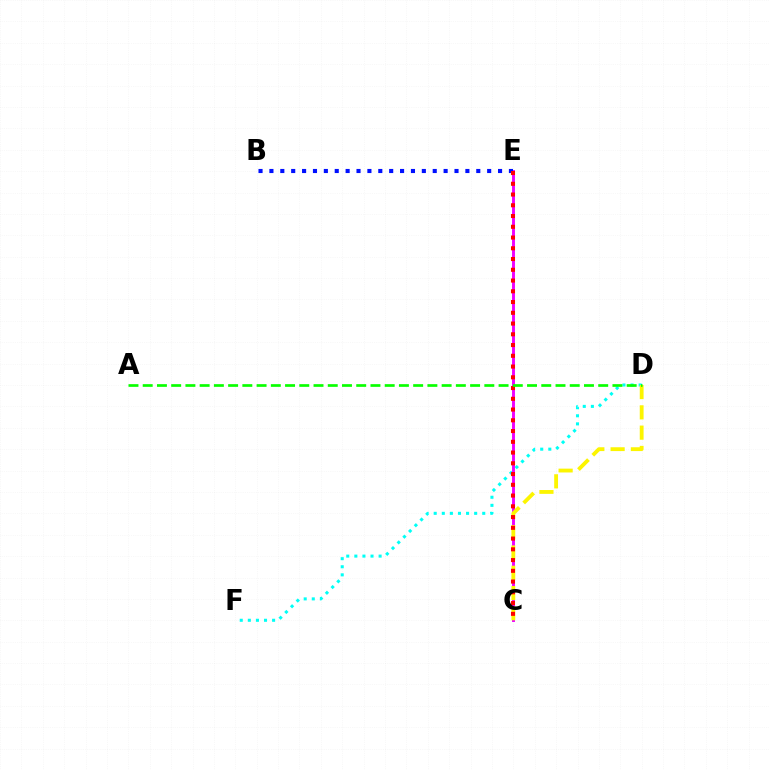{('D', 'F'): [{'color': '#00fff6', 'line_style': 'dotted', 'thickness': 2.2}], ('C', 'E'): [{'color': '#ee00ff', 'line_style': 'solid', 'thickness': 2.11}, {'color': '#ff0000', 'line_style': 'dotted', 'thickness': 2.92}], ('C', 'D'): [{'color': '#fcf500', 'line_style': 'dashed', 'thickness': 2.76}], ('B', 'E'): [{'color': '#0010ff', 'line_style': 'dotted', 'thickness': 2.96}], ('A', 'D'): [{'color': '#08ff00', 'line_style': 'dashed', 'thickness': 1.93}]}